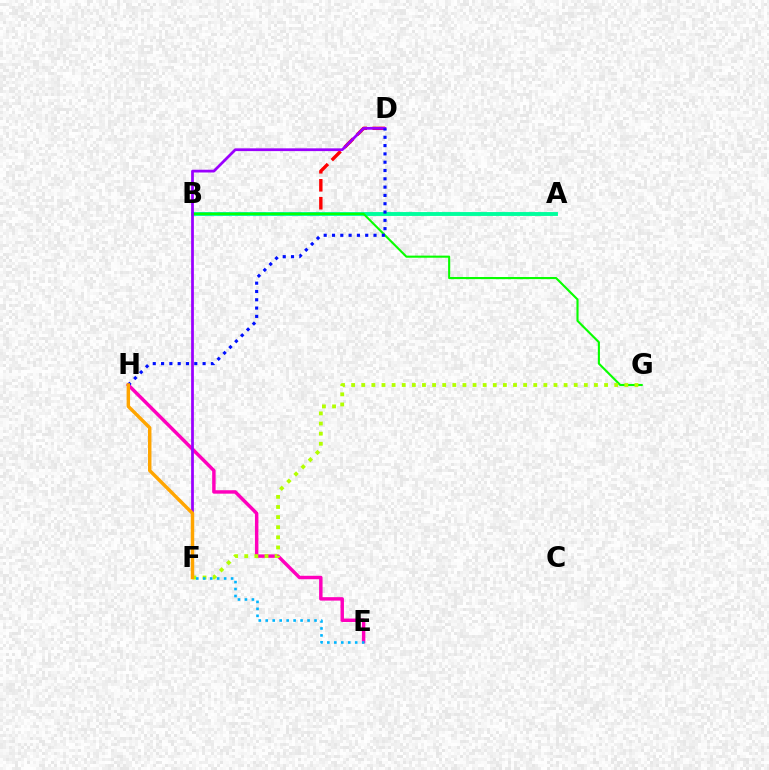{('B', 'D'): [{'color': '#ff0000', 'line_style': 'dashed', 'thickness': 2.44}], ('A', 'B'): [{'color': '#00ff9d', 'line_style': 'solid', 'thickness': 2.79}], ('B', 'G'): [{'color': '#08ff00', 'line_style': 'solid', 'thickness': 1.52}], ('E', 'H'): [{'color': '#ff00bd', 'line_style': 'solid', 'thickness': 2.48}], ('D', 'F'): [{'color': '#9b00ff', 'line_style': 'solid', 'thickness': 1.99}], ('D', 'H'): [{'color': '#0010ff', 'line_style': 'dotted', 'thickness': 2.26}], ('F', 'G'): [{'color': '#b3ff00', 'line_style': 'dotted', 'thickness': 2.75}], ('E', 'F'): [{'color': '#00b5ff', 'line_style': 'dotted', 'thickness': 1.89}], ('F', 'H'): [{'color': '#ffa500', 'line_style': 'solid', 'thickness': 2.49}]}